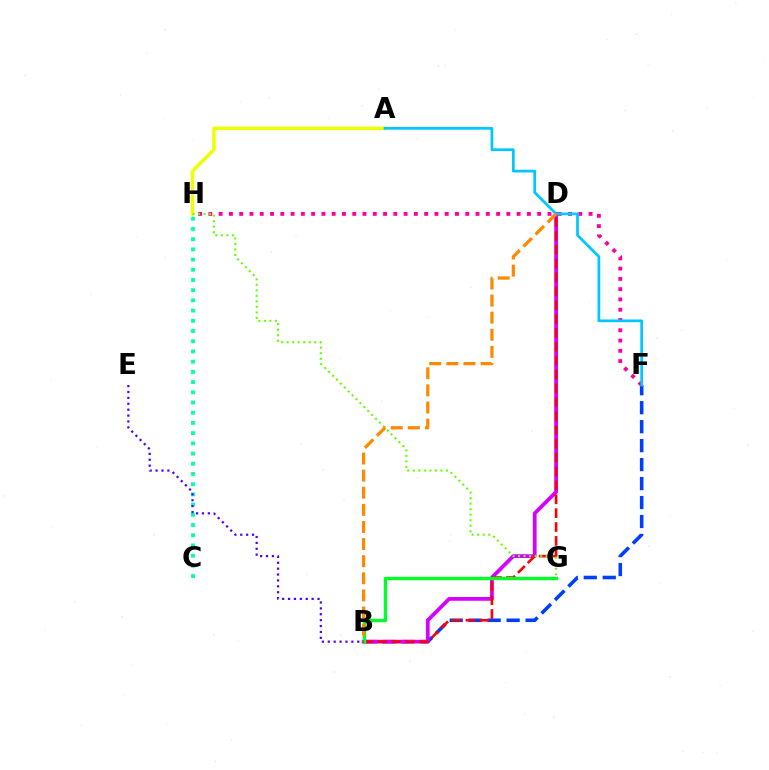{('B', 'F'): [{'color': '#003fff', 'line_style': 'dashed', 'thickness': 2.58}], ('F', 'H'): [{'color': '#ff00a0', 'line_style': 'dotted', 'thickness': 2.79}], ('B', 'D'): [{'color': '#d600ff', 'line_style': 'solid', 'thickness': 2.71}, {'color': '#ff0000', 'line_style': 'dashed', 'thickness': 1.88}, {'color': '#ff8800', 'line_style': 'dashed', 'thickness': 2.32}], ('A', 'H'): [{'color': '#eeff00', 'line_style': 'solid', 'thickness': 2.5}], ('A', 'F'): [{'color': '#00c7ff', 'line_style': 'solid', 'thickness': 1.97}], ('C', 'H'): [{'color': '#00ffaf', 'line_style': 'dotted', 'thickness': 2.77}], ('G', 'H'): [{'color': '#66ff00', 'line_style': 'dotted', 'thickness': 1.5}], ('B', 'G'): [{'color': '#00ff27', 'line_style': 'solid', 'thickness': 2.44}], ('B', 'E'): [{'color': '#4f00ff', 'line_style': 'dotted', 'thickness': 1.6}]}